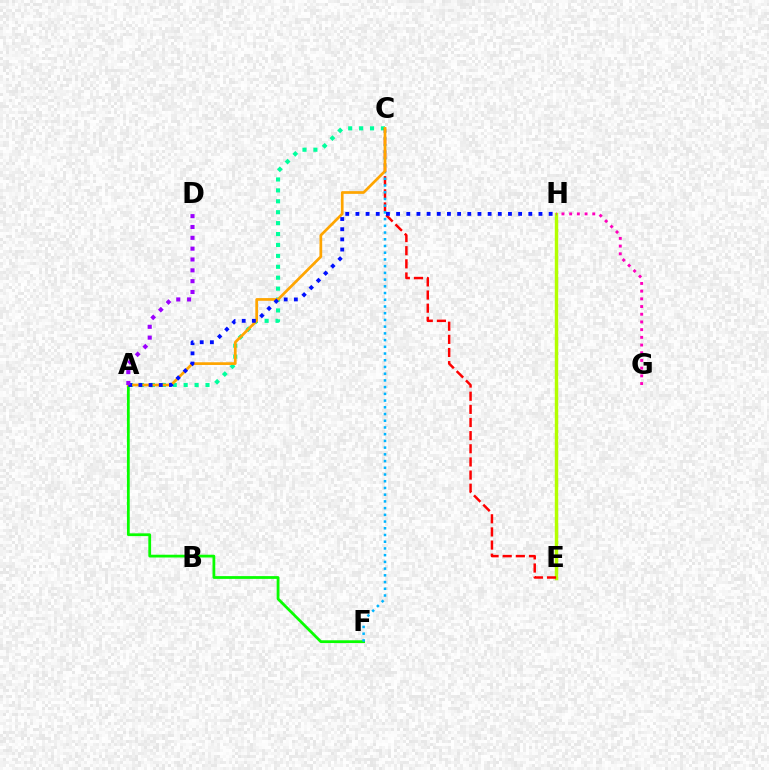{('A', 'C'): [{'color': '#00ff9d', 'line_style': 'dotted', 'thickness': 2.97}, {'color': '#ffa500', 'line_style': 'solid', 'thickness': 1.95}], ('E', 'H'): [{'color': '#b3ff00', 'line_style': 'solid', 'thickness': 2.47}], ('C', 'E'): [{'color': '#ff0000', 'line_style': 'dashed', 'thickness': 1.79}], ('A', 'F'): [{'color': '#08ff00', 'line_style': 'solid', 'thickness': 2.0}], ('C', 'F'): [{'color': '#00b5ff', 'line_style': 'dotted', 'thickness': 1.83}], ('A', 'H'): [{'color': '#0010ff', 'line_style': 'dotted', 'thickness': 2.76}], ('G', 'H'): [{'color': '#ff00bd', 'line_style': 'dotted', 'thickness': 2.09}], ('A', 'D'): [{'color': '#9b00ff', 'line_style': 'dotted', 'thickness': 2.94}]}